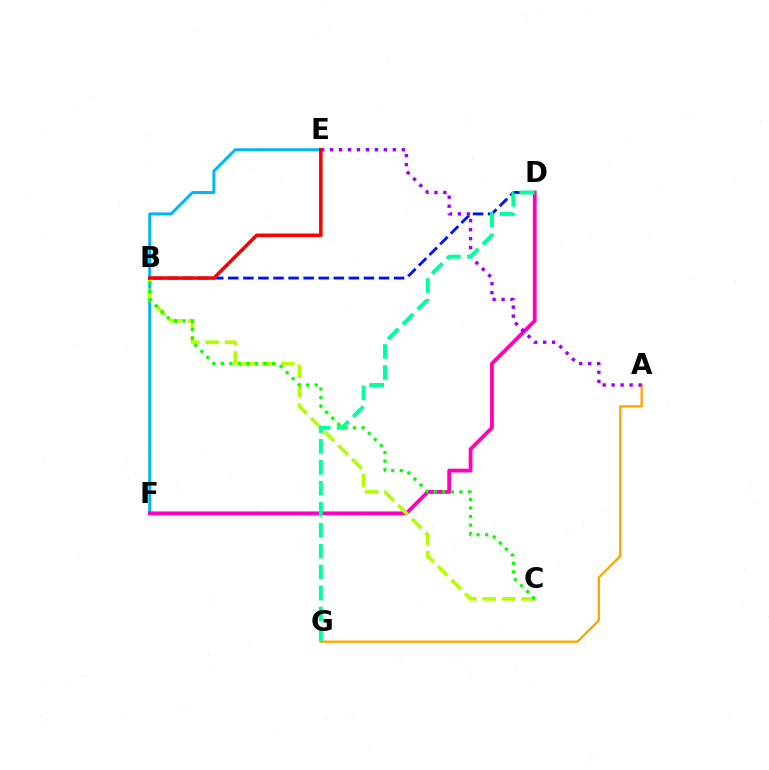{('B', 'D'): [{'color': '#0010ff', 'line_style': 'dashed', 'thickness': 2.05}], ('A', 'G'): [{'color': '#ffa500', 'line_style': 'solid', 'thickness': 1.68}], ('E', 'F'): [{'color': '#00b5ff', 'line_style': 'solid', 'thickness': 2.12}], ('D', 'F'): [{'color': '#ff00bd', 'line_style': 'solid', 'thickness': 2.74}], ('A', 'E'): [{'color': '#9b00ff', 'line_style': 'dotted', 'thickness': 2.44}], ('B', 'C'): [{'color': '#b3ff00', 'line_style': 'dashed', 'thickness': 2.63}, {'color': '#08ff00', 'line_style': 'dotted', 'thickness': 2.33}], ('B', 'E'): [{'color': '#ff0000', 'line_style': 'solid', 'thickness': 2.54}], ('D', 'G'): [{'color': '#00ff9d', 'line_style': 'dashed', 'thickness': 2.84}]}